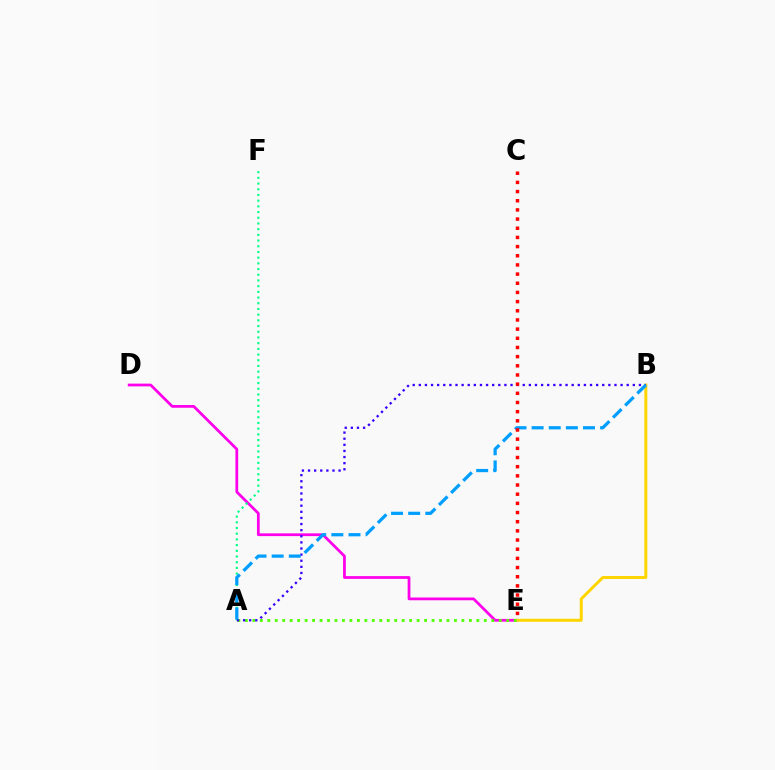{('D', 'E'): [{'color': '#ff00ed', 'line_style': 'solid', 'thickness': 1.98}], ('A', 'F'): [{'color': '#00ff86', 'line_style': 'dotted', 'thickness': 1.55}], ('B', 'E'): [{'color': '#ffd500', 'line_style': 'solid', 'thickness': 2.14}], ('A', 'E'): [{'color': '#4fff00', 'line_style': 'dotted', 'thickness': 2.03}], ('A', 'B'): [{'color': '#3700ff', 'line_style': 'dotted', 'thickness': 1.66}, {'color': '#009eff', 'line_style': 'dashed', 'thickness': 2.33}], ('C', 'E'): [{'color': '#ff0000', 'line_style': 'dotted', 'thickness': 2.49}]}